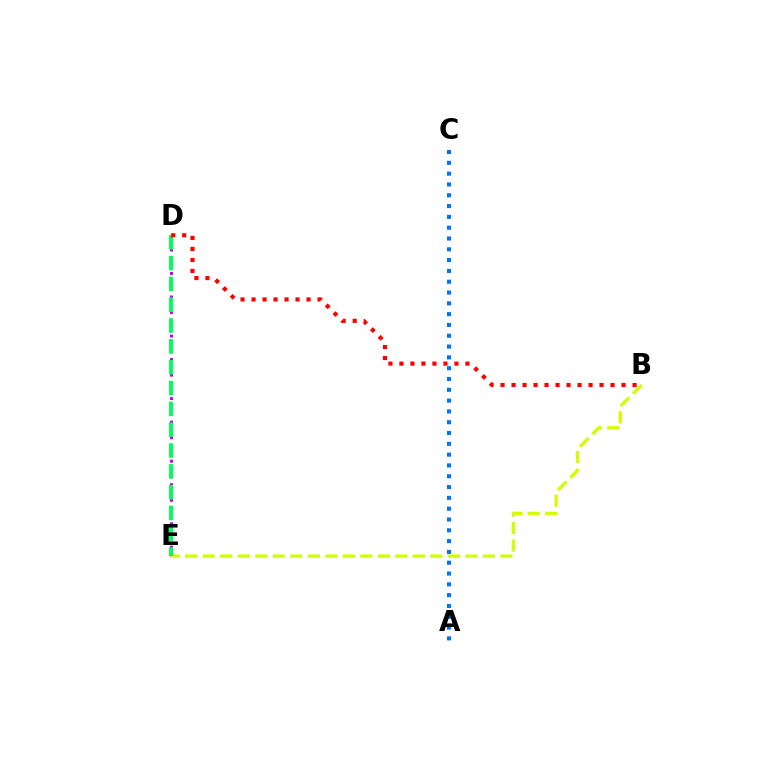{('D', 'E'): [{'color': '#b900ff', 'line_style': 'dotted', 'thickness': 2.12}, {'color': '#00ff5c', 'line_style': 'dashed', 'thickness': 2.83}], ('B', 'E'): [{'color': '#d1ff00', 'line_style': 'dashed', 'thickness': 2.38}], ('A', 'C'): [{'color': '#0074ff', 'line_style': 'dotted', 'thickness': 2.94}], ('B', 'D'): [{'color': '#ff0000', 'line_style': 'dotted', 'thickness': 2.99}]}